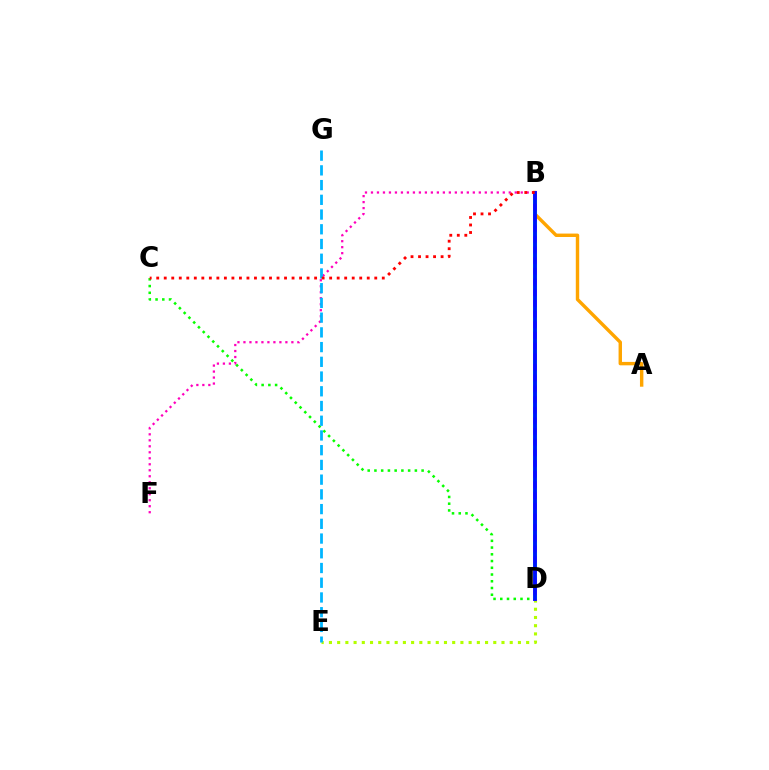{('C', 'D'): [{'color': '#08ff00', 'line_style': 'dotted', 'thickness': 1.83}], ('D', 'E'): [{'color': '#b3ff00', 'line_style': 'dotted', 'thickness': 2.23}], ('A', 'B'): [{'color': '#ffa500', 'line_style': 'solid', 'thickness': 2.46}], ('B', 'D'): [{'color': '#9b00ff', 'line_style': 'solid', 'thickness': 2.76}, {'color': '#00ff9d', 'line_style': 'dotted', 'thickness': 2.9}, {'color': '#0010ff', 'line_style': 'solid', 'thickness': 2.69}], ('B', 'F'): [{'color': '#ff00bd', 'line_style': 'dotted', 'thickness': 1.63}], ('E', 'G'): [{'color': '#00b5ff', 'line_style': 'dashed', 'thickness': 2.0}], ('B', 'C'): [{'color': '#ff0000', 'line_style': 'dotted', 'thickness': 2.04}]}